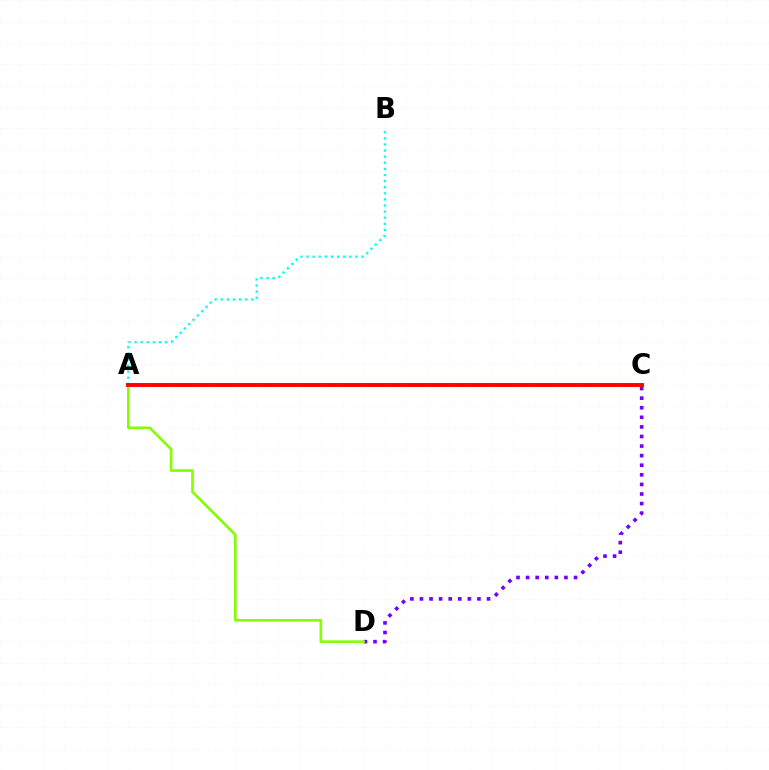{('A', 'B'): [{'color': '#00fff6', 'line_style': 'dotted', 'thickness': 1.66}], ('C', 'D'): [{'color': '#7200ff', 'line_style': 'dotted', 'thickness': 2.6}], ('A', 'D'): [{'color': '#84ff00', 'line_style': 'solid', 'thickness': 1.9}], ('A', 'C'): [{'color': '#ff0000', 'line_style': 'solid', 'thickness': 2.82}]}